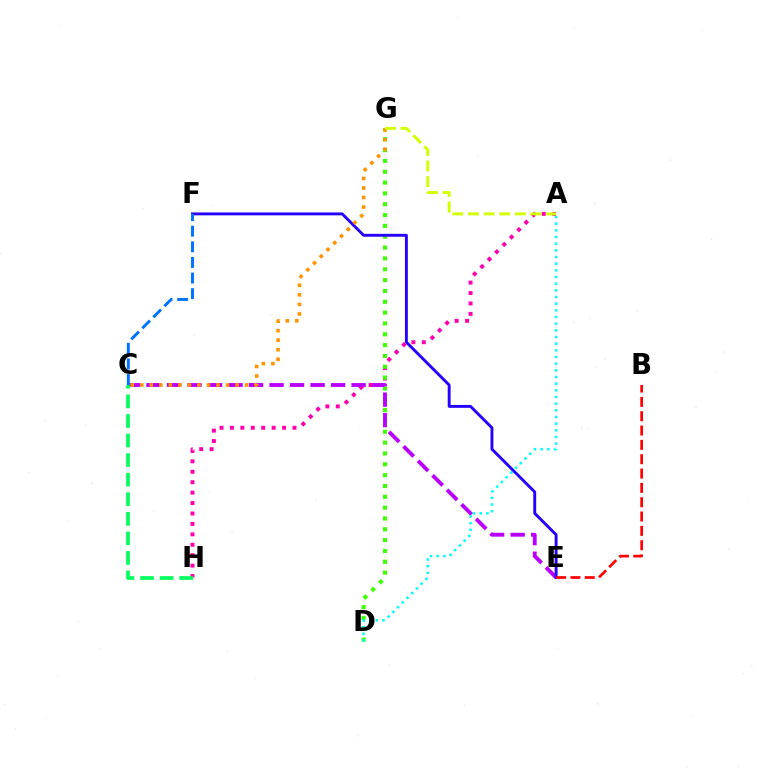{('A', 'H'): [{'color': '#ff00ac', 'line_style': 'dotted', 'thickness': 2.83}], ('D', 'G'): [{'color': '#3dff00', 'line_style': 'dotted', 'thickness': 2.94}], ('C', 'E'): [{'color': '#b900ff', 'line_style': 'dashed', 'thickness': 2.79}], ('E', 'F'): [{'color': '#2500ff', 'line_style': 'solid', 'thickness': 2.08}], ('C', 'H'): [{'color': '#00ff5c', 'line_style': 'dashed', 'thickness': 2.66}], ('B', 'E'): [{'color': '#ff0000', 'line_style': 'dashed', 'thickness': 1.95}], ('A', 'D'): [{'color': '#00fff6', 'line_style': 'dotted', 'thickness': 1.81}], ('C', 'F'): [{'color': '#0074ff', 'line_style': 'dashed', 'thickness': 2.12}], ('C', 'G'): [{'color': '#ff9400', 'line_style': 'dotted', 'thickness': 2.59}], ('A', 'G'): [{'color': '#d1ff00', 'line_style': 'dashed', 'thickness': 2.12}]}